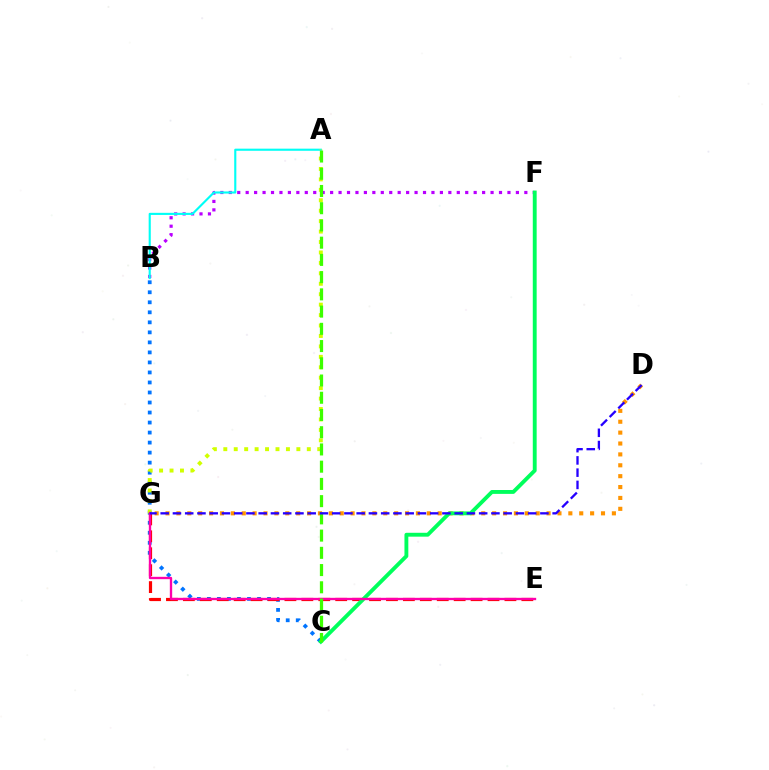{('B', 'F'): [{'color': '#b900ff', 'line_style': 'dotted', 'thickness': 2.29}], ('A', 'B'): [{'color': '#00fff6', 'line_style': 'solid', 'thickness': 1.53}], ('B', 'C'): [{'color': '#0074ff', 'line_style': 'dotted', 'thickness': 2.72}], ('A', 'G'): [{'color': '#d1ff00', 'line_style': 'dotted', 'thickness': 2.84}], ('D', 'G'): [{'color': '#ff9400', 'line_style': 'dotted', 'thickness': 2.96}, {'color': '#2500ff', 'line_style': 'dashed', 'thickness': 1.66}], ('E', 'G'): [{'color': '#ff0000', 'line_style': 'dashed', 'thickness': 2.3}, {'color': '#ff00ac', 'line_style': 'solid', 'thickness': 1.69}], ('C', 'F'): [{'color': '#00ff5c', 'line_style': 'solid', 'thickness': 2.79}], ('A', 'C'): [{'color': '#3dff00', 'line_style': 'dashed', 'thickness': 2.34}]}